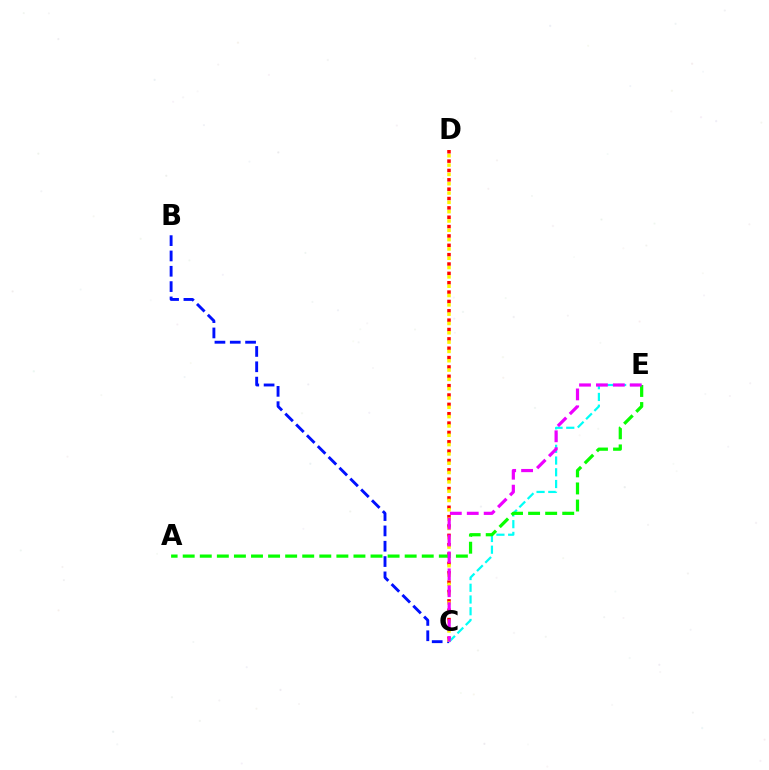{('B', 'C'): [{'color': '#0010ff', 'line_style': 'dashed', 'thickness': 2.08}], ('C', 'D'): [{'color': '#ff0000', 'line_style': 'dotted', 'thickness': 2.54}, {'color': '#fcf500', 'line_style': 'dotted', 'thickness': 2.53}], ('C', 'E'): [{'color': '#00fff6', 'line_style': 'dashed', 'thickness': 1.59}, {'color': '#ee00ff', 'line_style': 'dashed', 'thickness': 2.3}], ('A', 'E'): [{'color': '#08ff00', 'line_style': 'dashed', 'thickness': 2.32}]}